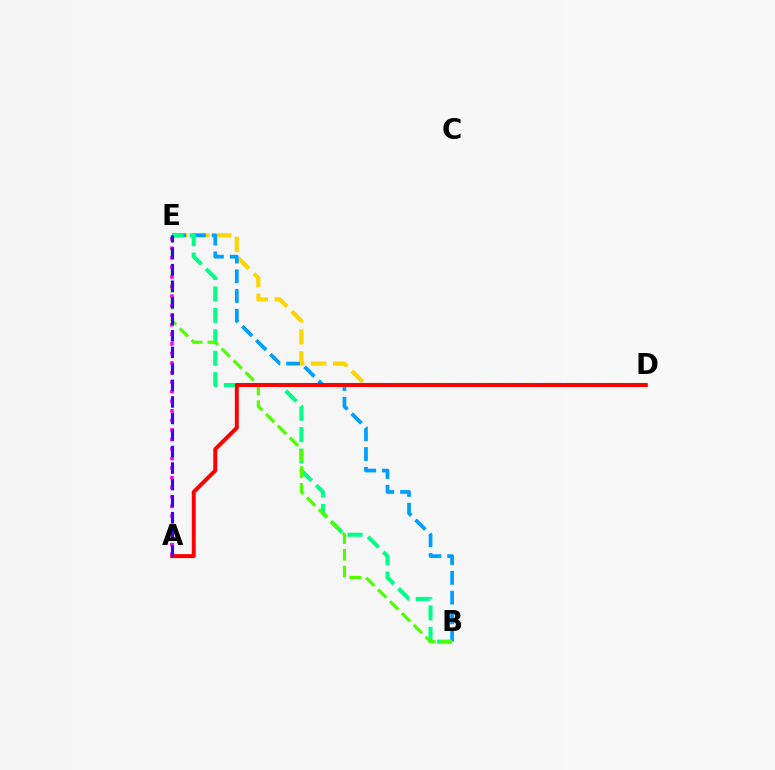{('D', 'E'): [{'color': '#ffd500', 'line_style': 'dashed', 'thickness': 2.99}], ('B', 'E'): [{'color': '#009eff', 'line_style': 'dashed', 'thickness': 2.68}, {'color': '#00ff86', 'line_style': 'dashed', 'thickness': 2.91}, {'color': '#4fff00', 'line_style': 'dashed', 'thickness': 2.28}], ('A', 'D'): [{'color': '#ff0000', 'line_style': 'solid', 'thickness': 2.85}], ('A', 'E'): [{'color': '#ff00ed', 'line_style': 'dotted', 'thickness': 2.6}, {'color': '#3700ff', 'line_style': 'dashed', 'thickness': 2.25}]}